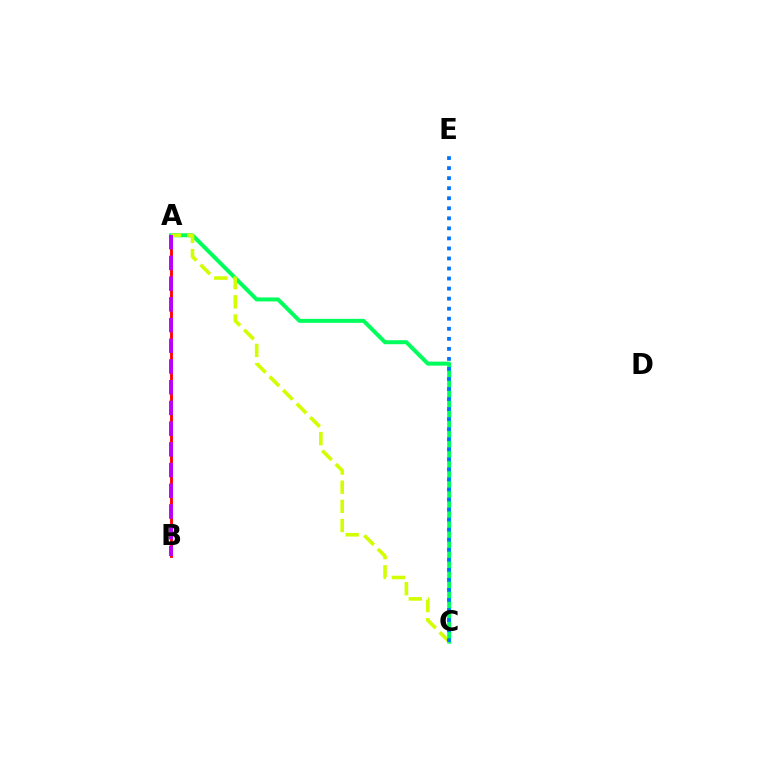{('A', 'B'): [{'color': '#ff0000', 'line_style': 'solid', 'thickness': 2.05}, {'color': '#b900ff', 'line_style': 'dashed', 'thickness': 2.81}], ('A', 'C'): [{'color': '#00ff5c', 'line_style': 'solid', 'thickness': 2.88}, {'color': '#d1ff00', 'line_style': 'dashed', 'thickness': 2.6}], ('C', 'E'): [{'color': '#0074ff', 'line_style': 'dotted', 'thickness': 2.73}]}